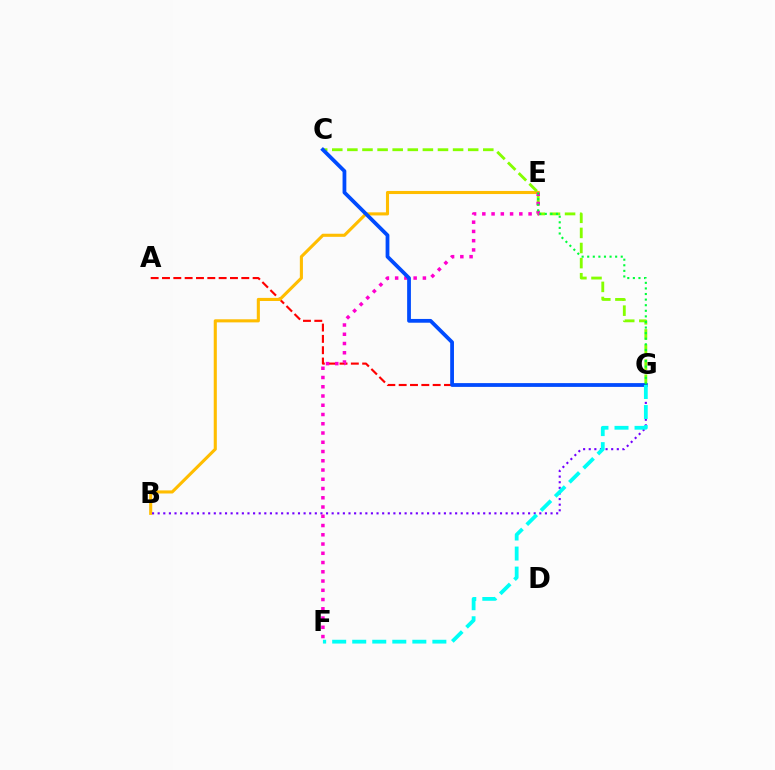{('A', 'G'): [{'color': '#ff0000', 'line_style': 'dashed', 'thickness': 1.54}], ('B', 'E'): [{'color': '#ffbd00', 'line_style': 'solid', 'thickness': 2.23}], ('C', 'G'): [{'color': '#84ff00', 'line_style': 'dashed', 'thickness': 2.05}, {'color': '#004bff', 'line_style': 'solid', 'thickness': 2.72}], ('B', 'G'): [{'color': '#7200ff', 'line_style': 'dotted', 'thickness': 1.52}], ('E', 'F'): [{'color': '#ff00cf', 'line_style': 'dotted', 'thickness': 2.51}], ('F', 'G'): [{'color': '#00fff6', 'line_style': 'dashed', 'thickness': 2.72}], ('E', 'G'): [{'color': '#00ff39', 'line_style': 'dotted', 'thickness': 1.52}]}